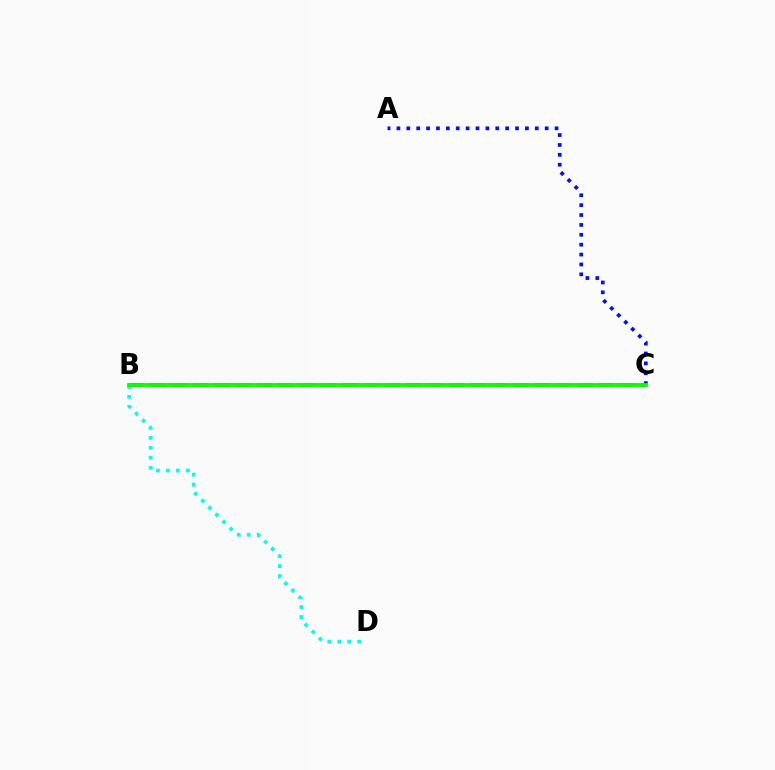{('B', 'C'): [{'color': '#ee00ff', 'line_style': 'dashed', 'thickness': 2.9}, {'color': '#fcf500', 'line_style': 'dashed', 'thickness': 1.55}, {'color': '#ff0000', 'line_style': 'dotted', 'thickness': 1.74}, {'color': '#08ff00', 'line_style': 'solid', 'thickness': 2.74}], ('B', 'D'): [{'color': '#00fff6', 'line_style': 'dotted', 'thickness': 2.71}], ('A', 'C'): [{'color': '#0010ff', 'line_style': 'dotted', 'thickness': 2.69}]}